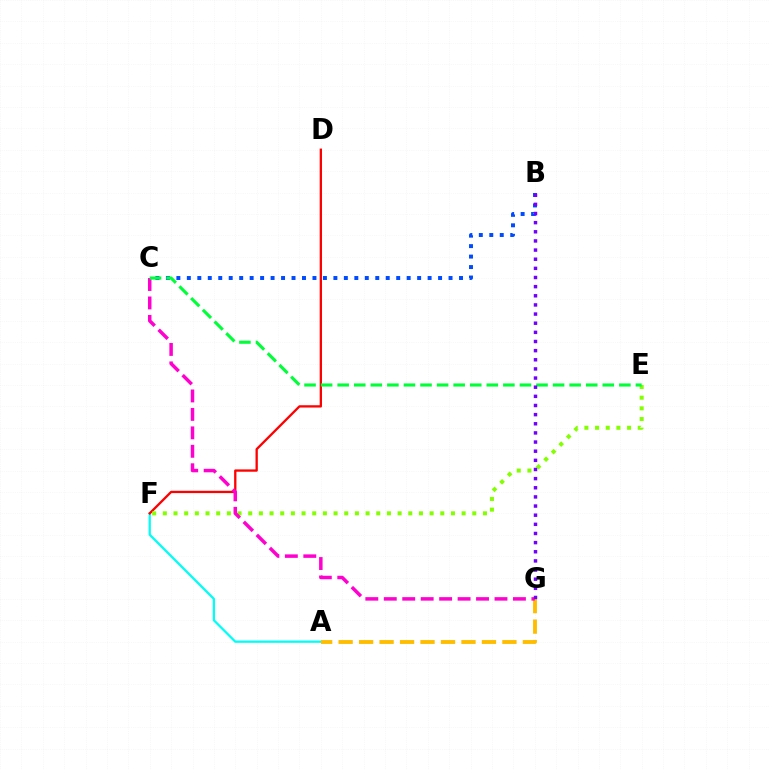{('A', 'F'): [{'color': '#00fff6', 'line_style': 'solid', 'thickness': 1.63}], ('D', 'F'): [{'color': '#ff0000', 'line_style': 'solid', 'thickness': 1.66}], ('B', 'C'): [{'color': '#004bff', 'line_style': 'dotted', 'thickness': 2.84}], ('A', 'G'): [{'color': '#ffbd00', 'line_style': 'dashed', 'thickness': 2.78}], ('E', 'F'): [{'color': '#84ff00', 'line_style': 'dotted', 'thickness': 2.9}], ('C', 'G'): [{'color': '#ff00cf', 'line_style': 'dashed', 'thickness': 2.51}], ('C', 'E'): [{'color': '#00ff39', 'line_style': 'dashed', 'thickness': 2.25}], ('B', 'G'): [{'color': '#7200ff', 'line_style': 'dotted', 'thickness': 2.48}]}